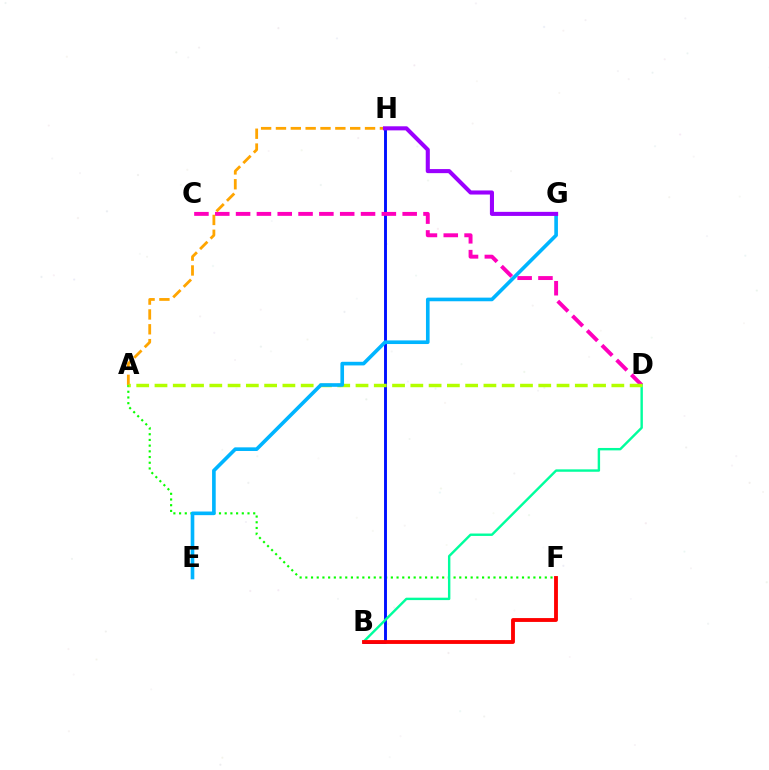{('A', 'F'): [{'color': '#08ff00', 'line_style': 'dotted', 'thickness': 1.55}], ('B', 'H'): [{'color': '#0010ff', 'line_style': 'solid', 'thickness': 2.1}], ('B', 'D'): [{'color': '#00ff9d', 'line_style': 'solid', 'thickness': 1.74}], ('C', 'D'): [{'color': '#ff00bd', 'line_style': 'dashed', 'thickness': 2.83}], ('A', 'H'): [{'color': '#ffa500', 'line_style': 'dashed', 'thickness': 2.02}], ('B', 'F'): [{'color': '#ff0000', 'line_style': 'solid', 'thickness': 2.77}], ('A', 'D'): [{'color': '#b3ff00', 'line_style': 'dashed', 'thickness': 2.48}], ('E', 'G'): [{'color': '#00b5ff', 'line_style': 'solid', 'thickness': 2.62}], ('G', 'H'): [{'color': '#9b00ff', 'line_style': 'solid', 'thickness': 2.93}]}